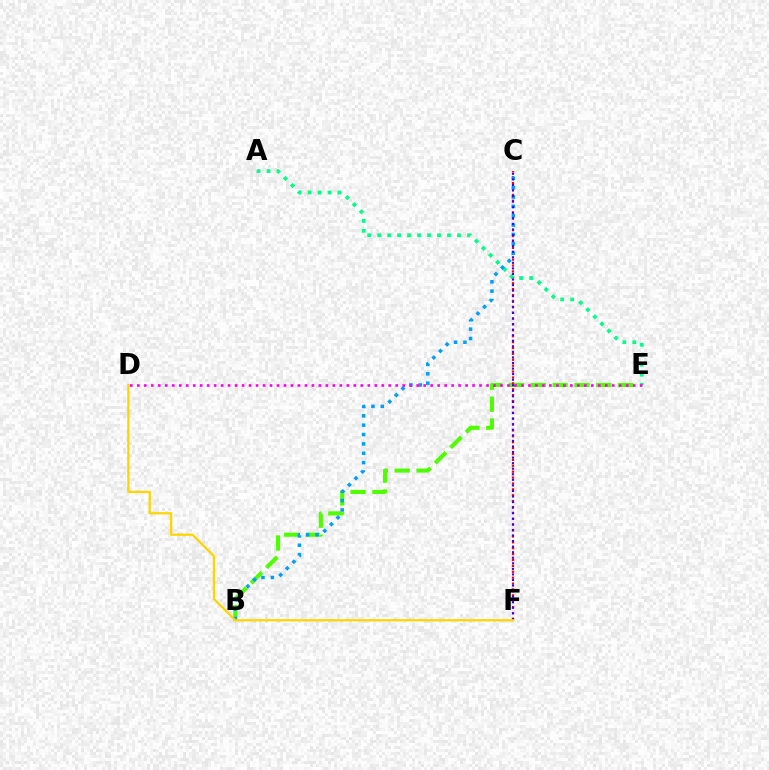{('B', 'E'): [{'color': '#4fff00', 'line_style': 'dashed', 'thickness': 2.97}], ('C', 'F'): [{'color': '#ff0000', 'line_style': 'dotted', 'thickness': 1.6}, {'color': '#3700ff', 'line_style': 'dotted', 'thickness': 1.51}], ('A', 'E'): [{'color': '#00ff86', 'line_style': 'dotted', 'thickness': 2.71}], ('B', 'C'): [{'color': '#009eff', 'line_style': 'dotted', 'thickness': 2.54}], ('D', 'E'): [{'color': '#ff00ed', 'line_style': 'dotted', 'thickness': 1.9}], ('D', 'F'): [{'color': '#ffd500', 'line_style': 'solid', 'thickness': 1.62}]}